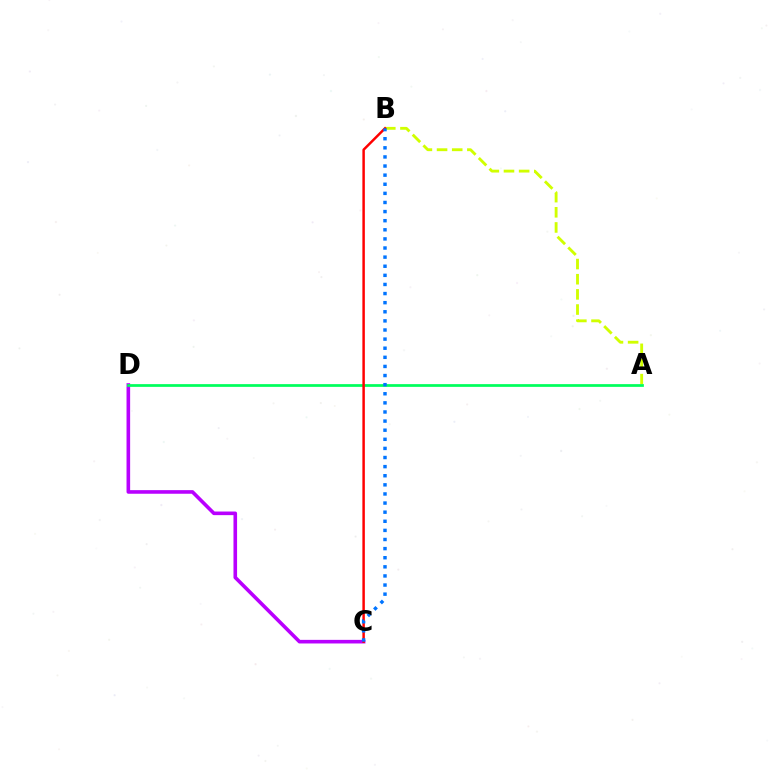{('C', 'D'): [{'color': '#b900ff', 'line_style': 'solid', 'thickness': 2.6}], ('A', 'B'): [{'color': '#d1ff00', 'line_style': 'dashed', 'thickness': 2.06}], ('A', 'D'): [{'color': '#00ff5c', 'line_style': 'solid', 'thickness': 1.97}], ('B', 'C'): [{'color': '#ff0000', 'line_style': 'solid', 'thickness': 1.78}, {'color': '#0074ff', 'line_style': 'dotted', 'thickness': 2.47}]}